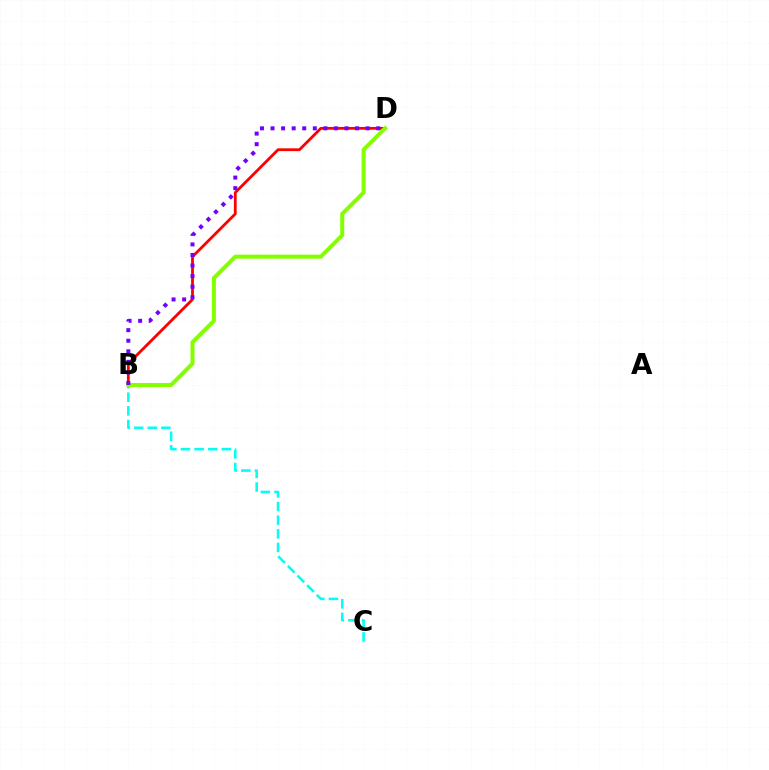{('B', 'D'): [{'color': '#ff0000', 'line_style': 'solid', 'thickness': 2.01}, {'color': '#84ff00', 'line_style': 'solid', 'thickness': 2.9}, {'color': '#7200ff', 'line_style': 'dotted', 'thickness': 2.87}], ('B', 'C'): [{'color': '#00fff6', 'line_style': 'dashed', 'thickness': 1.85}]}